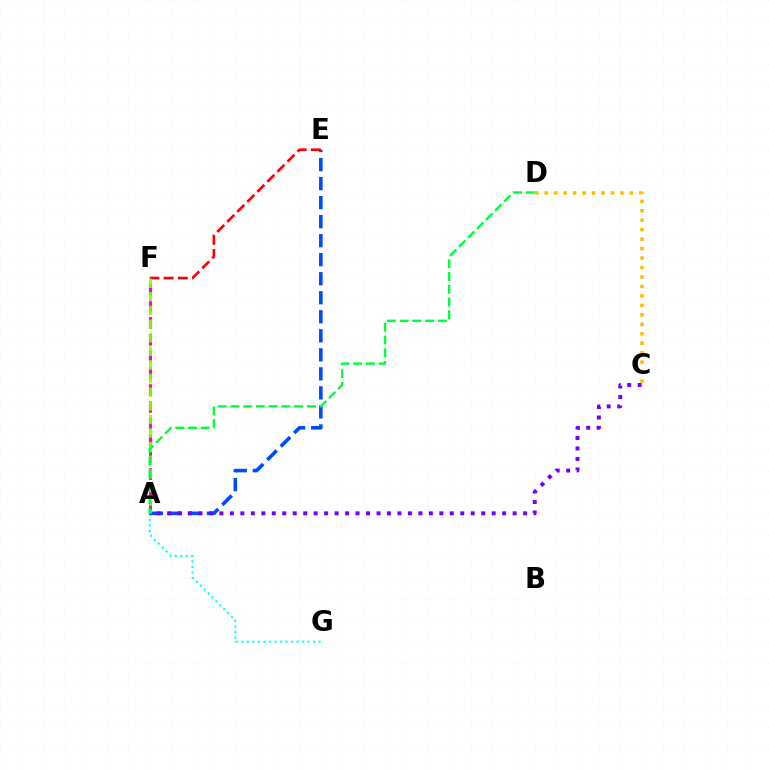{('A', 'F'): [{'color': '#ff00cf', 'line_style': 'dashed', 'thickness': 2.28}, {'color': '#84ff00', 'line_style': 'dashed', 'thickness': 1.85}], ('A', 'G'): [{'color': '#00fff6', 'line_style': 'dotted', 'thickness': 1.5}], ('A', 'E'): [{'color': '#004bff', 'line_style': 'dashed', 'thickness': 2.58}], ('E', 'F'): [{'color': '#ff0000', 'line_style': 'dashed', 'thickness': 1.93}], ('A', 'C'): [{'color': '#7200ff', 'line_style': 'dotted', 'thickness': 2.85}], ('A', 'D'): [{'color': '#00ff39', 'line_style': 'dashed', 'thickness': 1.73}], ('C', 'D'): [{'color': '#ffbd00', 'line_style': 'dotted', 'thickness': 2.57}]}